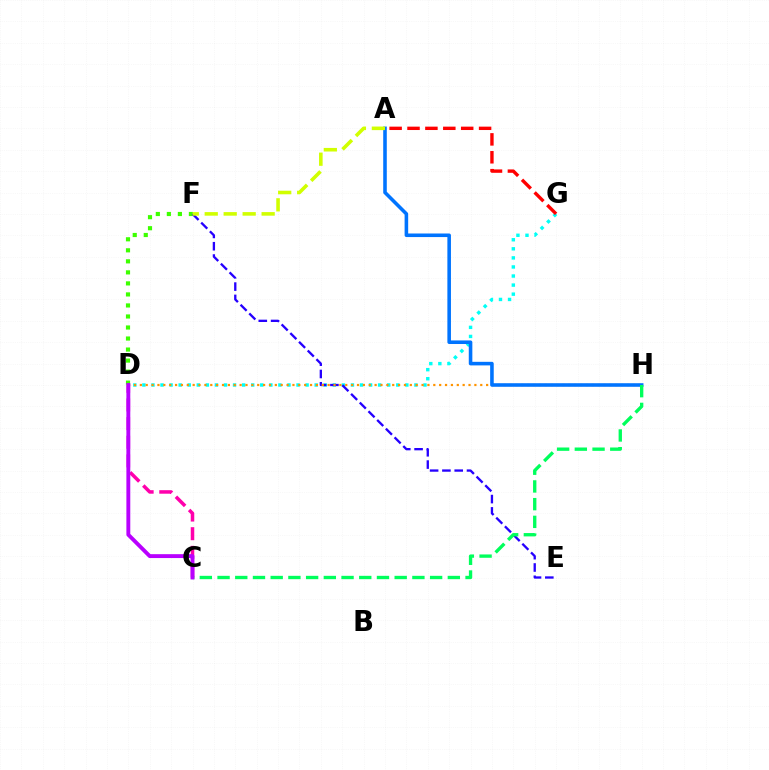{('D', 'G'): [{'color': '#00fff6', 'line_style': 'dotted', 'thickness': 2.46}], ('D', 'F'): [{'color': '#3dff00', 'line_style': 'dotted', 'thickness': 3.0}], ('E', 'F'): [{'color': '#2500ff', 'line_style': 'dashed', 'thickness': 1.67}], ('D', 'H'): [{'color': '#ff9400', 'line_style': 'dotted', 'thickness': 1.59}], ('A', 'H'): [{'color': '#0074ff', 'line_style': 'solid', 'thickness': 2.57}], ('C', 'D'): [{'color': '#ff00ac', 'line_style': 'dashed', 'thickness': 2.53}, {'color': '#b900ff', 'line_style': 'solid', 'thickness': 2.8}], ('A', 'F'): [{'color': '#d1ff00', 'line_style': 'dashed', 'thickness': 2.58}], ('C', 'H'): [{'color': '#00ff5c', 'line_style': 'dashed', 'thickness': 2.41}], ('A', 'G'): [{'color': '#ff0000', 'line_style': 'dashed', 'thickness': 2.43}]}